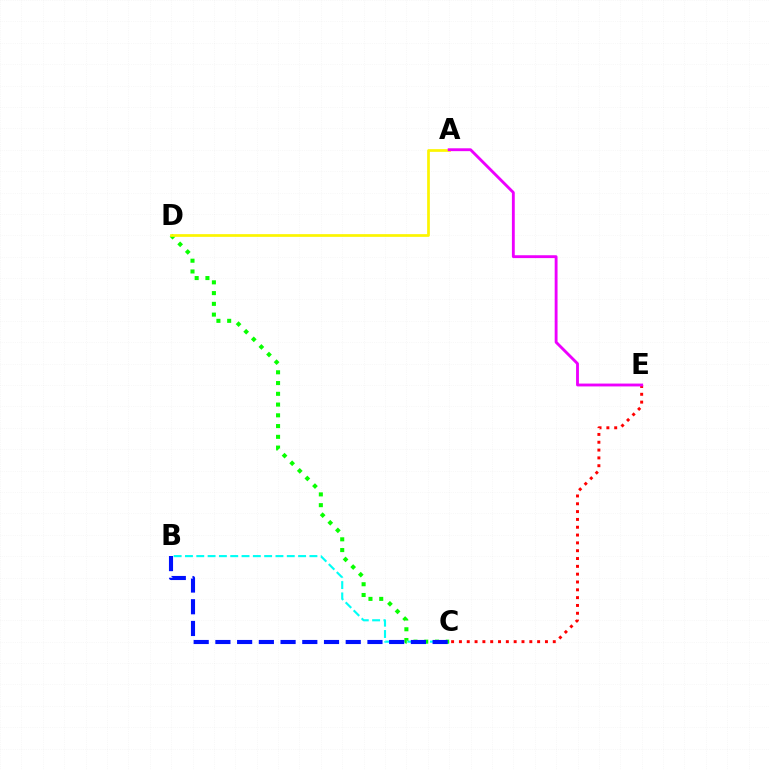{('B', 'C'): [{'color': '#00fff6', 'line_style': 'dashed', 'thickness': 1.54}, {'color': '#0010ff', 'line_style': 'dashed', 'thickness': 2.95}], ('C', 'D'): [{'color': '#08ff00', 'line_style': 'dotted', 'thickness': 2.92}], ('C', 'E'): [{'color': '#ff0000', 'line_style': 'dotted', 'thickness': 2.12}], ('A', 'D'): [{'color': '#fcf500', 'line_style': 'solid', 'thickness': 1.95}], ('A', 'E'): [{'color': '#ee00ff', 'line_style': 'solid', 'thickness': 2.06}]}